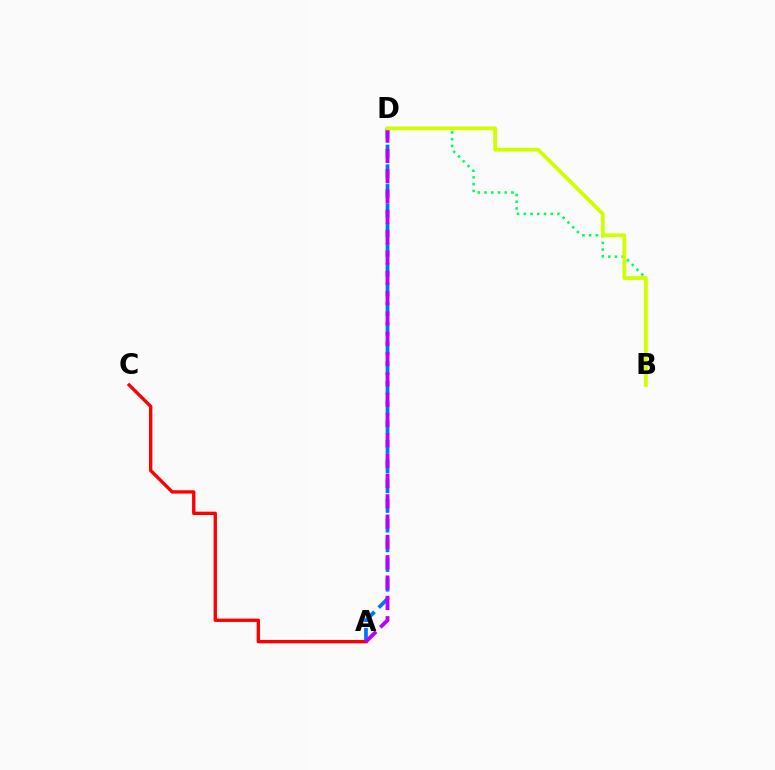{('B', 'D'): [{'color': '#00ff5c', 'line_style': 'dotted', 'thickness': 1.83}, {'color': '#d1ff00', 'line_style': 'solid', 'thickness': 2.76}], ('A', 'D'): [{'color': '#0074ff', 'line_style': 'dashed', 'thickness': 2.67}, {'color': '#b900ff', 'line_style': 'dashed', 'thickness': 2.76}], ('A', 'C'): [{'color': '#ff0000', 'line_style': 'solid', 'thickness': 2.42}]}